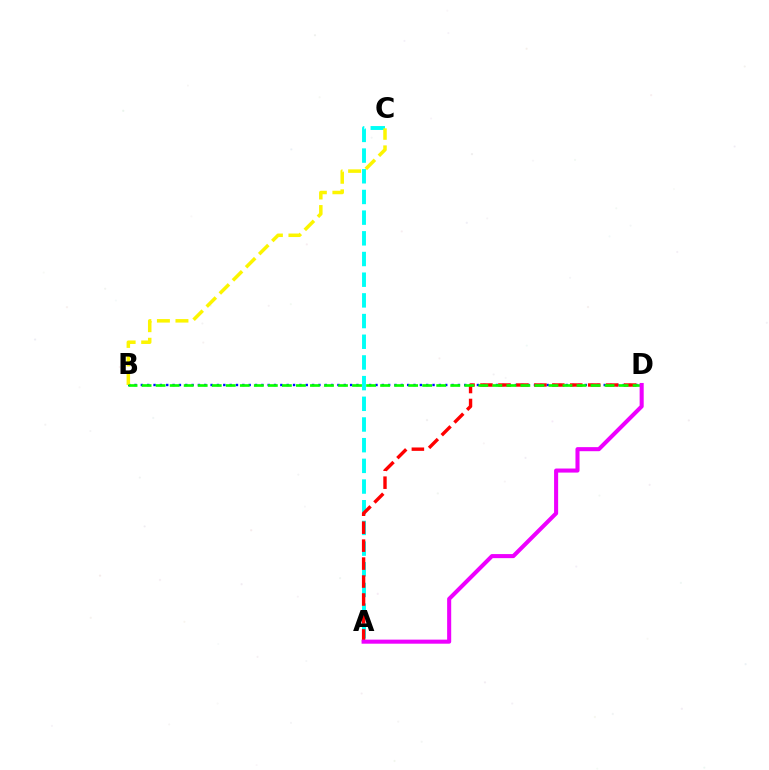{('B', 'D'): [{'color': '#0010ff', 'line_style': 'dotted', 'thickness': 1.72}, {'color': '#08ff00', 'line_style': 'dashed', 'thickness': 1.91}], ('A', 'C'): [{'color': '#00fff6', 'line_style': 'dashed', 'thickness': 2.81}], ('A', 'D'): [{'color': '#ff0000', 'line_style': 'dashed', 'thickness': 2.44}, {'color': '#ee00ff', 'line_style': 'solid', 'thickness': 2.93}], ('B', 'C'): [{'color': '#fcf500', 'line_style': 'dashed', 'thickness': 2.52}]}